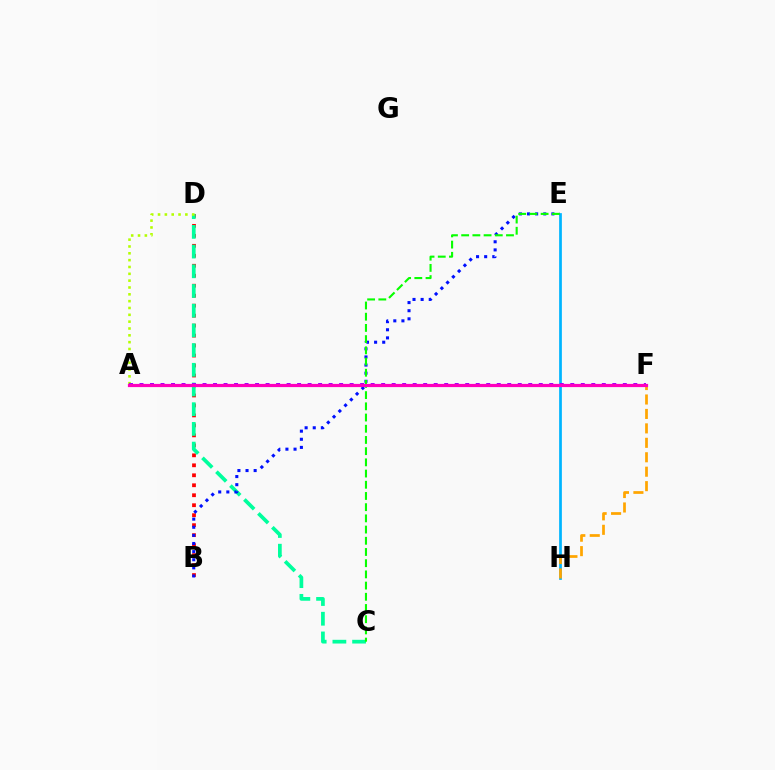{('B', 'D'): [{'color': '#ff0000', 'line_style': 'dotted', 'thickness': 2.71}], ('C', 'D'): [{'color': '#00ff9d', 'line_style': 'dashed', 'thickness': 2.68}], ('E', 'H'): [{'color': '#00b5ff', 'line_style': 'solid', 'thickness': 1.96}], ('A', 'D'): [{'color': '#b3ff00', 'line_style': 'dotted', 'thickness': 1.86}], ('A', 'F'): [{'color': '#9b00ff', 'line_style': 'dotted', 'thickness': 2.85}, {'color': '#ff00bd', 'line_style': 'solid', 'thickness': 2.3}], ('F', 'H'): [{'color': '#ffa500', 'line_style': 'dashed', 'thickness': 1.96}], ('B', 'E'): [{'color': '#0010ff', 'line_style': 'dotted', 'thickness': 2.21}], ('C', 'E'): [{'color': '#08ff00', 'line_style': 'dashed', 'thickness': 1.52}]}